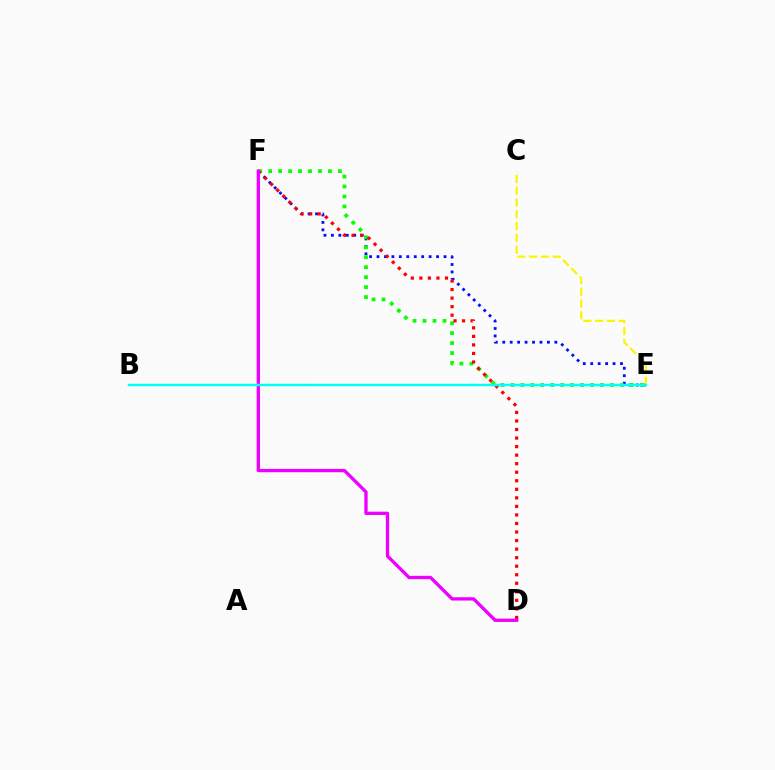{('E', 'F'): [{'color': '#0010ff', 'line_style': 'dotted', 'thickness': 2.02}, {'color': '#08ff00', 'line_style': 'dotted', 'thickness': 2.71}], ('D', 'F'): [{'color': '#ff0000', 'line_style': 'dotted', 'thickness': 2.32}, {'color': '#ee00ff', 'line_style': 'solid', 'thickness': 2.39}], ('C', 'E'): [{'color': '#fcf500', 'line_style': 'dashed', 'thickness': 1.6}], ('B', 'E'): [{'color': '#00fff6', 'line_style': 'solid', 'thickness': 1.76}]}